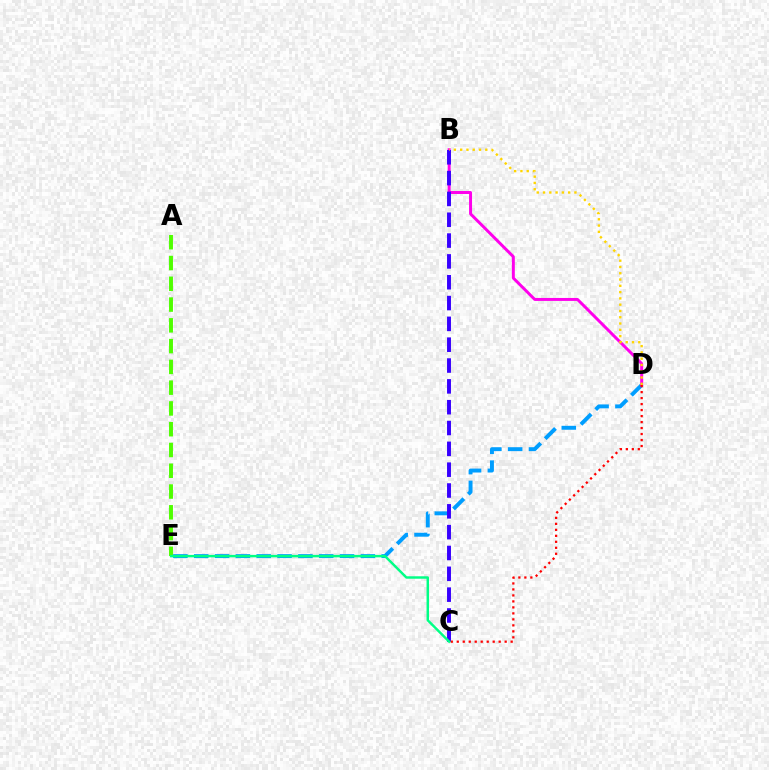{('D', 'E'): [{'color': '#009eff', 'line_style': 'dashed', 'thickness': 2.83}], ('B', 'D'): [{'color': '#ff00ed', 'line_style': 'solid', 'thickness': 2.14}, {'color': '#ffd500', 'line_style': 'dotted', 'thickness': 1.71}], ('B', 'C'): [{'color': '#3700ff', 'line_style': 'dashed', 'thickness': 2.83}], ('A', 'E'): [{'color': '#4fff00', 'line_style': 'dashed', 'thickness': 2.82}], ('C', 'D'): [{'color': '#ff0000', 'line_style': 'dotted', 'thickness': 1.63}], ('C', 'E'): [{'color': '#00ff86', 'line_style': 'solid', 'thickness': 1.76}]}